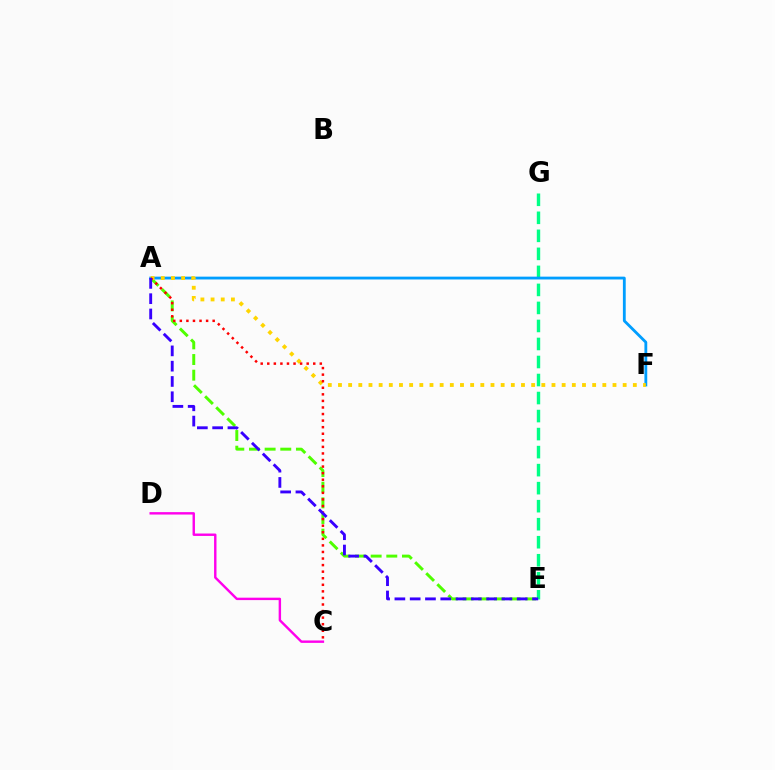{('A', 'E'): [{'color': '#4fff00', 'line_style': 'dashed', 'thickness': 2.13}, {'color': '#3700ff', 'line_style': 'dashed', 'thickness': 2.08}], ('E', 'G'): [{'color': '#00ff86', 'line_style': 'dashed', 'thickness': 2.45}], ('A', 'F'): [{'color': '#009eff', 'line_style': 'solid', 'thickness': 2.03}, {'color': '#ffd500', 'line_style': 'dotted', 'thickness': 2.76}], ('C', 'D'): [{'color': '#ff00ed', 'line_style': 'solid', 'thickness': 1.74}], ('A', 'C'): [{'color': '#ff0000', 'line_style': 'dotted', 'thickness': 1.78}]}